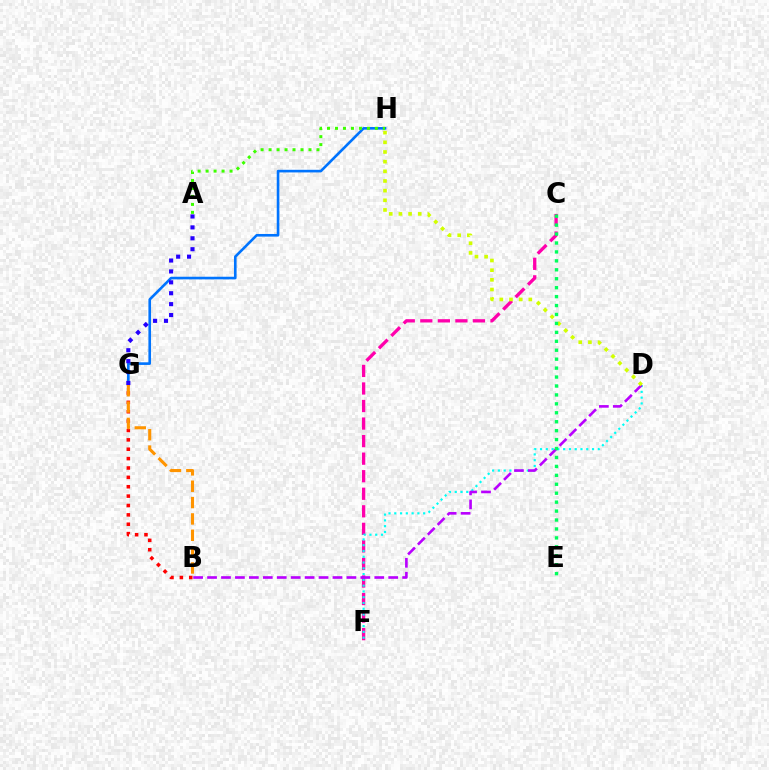{('C', 'F'): [{'color': '#ff00ac', 'line_style': 'dashed', 'thickness': 2.38}], ('D', 'F'): [{'color': '#00fff6', 'line_style': 'dotted', 'thickness': 1.57}], ('G', 'H'): [{'color': '#0074ff', 'line_style': 'solid', 'thickness': 1.89}], ('B', 'D'): [{'color': '#b900ff', 'line_style': 'dashed', 'thickness': 1.89}], ('B', 'G'): [{'color': '#ff0000', 'line_style': 'dotted', 'thickness': 2.55}, {'color': '#ff9400', 'line_style': 'dashed', 'thickness': 2.22}], ('A', 'H'): [{'color': '#3dff00', 'line_style': 'dotted', 'thickness': 2.17}], ('D', 'H'): [{'color': '#d1ff00', 'line_style': 'dotted', 'thickness': 2.63}], ('C', 'E'): [{'color': '#00ff5c', 'line_style': 'dotted', 'thickness': 2.43}], ('A', 'G'): [{'color': '#2500ff', 'line_style': 'dotted', 'thickness': 2.96}]}